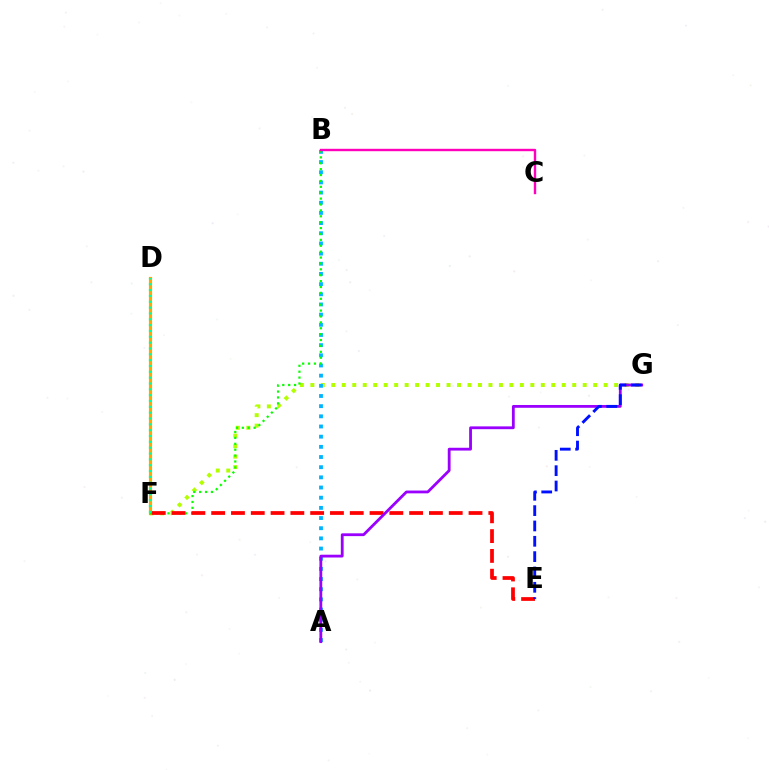{('F', 'G'): [{'color': '#b3ff00', 'line_style': 'dotted', 'thickness': 2.85}], ('A', 'B'): [{'color': '#00b5ff', 'line_style': 'dotted', 'thickness': 2.76}], ('D', 'F'): [{'color': '#ffa500', 'line_style': 'solid', 'thickness': 2.29}, {'color': '#00ff9d', 'line_style': 'dotted', 'thickness': 1.59}], ('B', 'F'): [{'color': '#08ff00', 'line_style': 'dotted', 'thickness': 1.6}], ('E', 'F'): [{'color': '#ff0000', 'line_style': 'dashed', 'thickness': 2.69}], ('A', 'G'): [{'color': '#9b00ff', 'line_style': 'solid', 'thickness': 2.02}], ('B', 'C'): [{'color': '#ff00bd', 'line_style': 'solid', 'thickness': 1.73}], ('E', 'G'): [{'color': '#0010ff', 'line_style': 'dashed', 'thickness': 2.08}]}